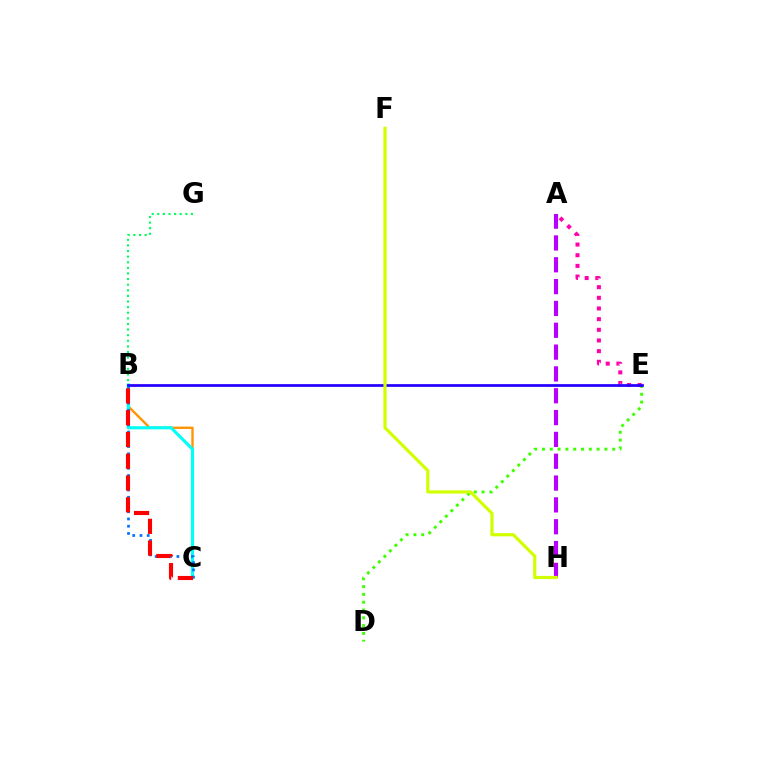{('D', 'E'): [{'color': '#3dff00', 'line_style': 'dotted', 'thickness': 2.12}], ('B', 'C'): [{'color': '#ff9400', 'line_style': 'solid', 'thickness': 1.7}, {'color': '#00fff6', 'line_style': 'solid', 'thickness': 2.26}, {'color': '#0074ff', 'line_style': 'dotted', 'thickness': 1.97}, {'color': '#ff0000', 'line_style': 'dashed', 'thickness': 2.96}], ('A', 'E'): [{'color': '#ff00ac', 'line_style': 'dotted', 'thickness': 2.9}], ('B', 'G'): [{'color': '#00ff5c', 'line_style': 'dotted', 'thickness': 1.52}], ('A', 'H'): [{'color': '#b900ff', 'line_style': 'dashed', 'thickness': 2.97}], ('B', 'E'): [{'color': '#2500ff', 'line_style': 'solid', 'thickness': 1.97}], ('F', 'H'): [{'color': '#d1ff00', 'line_style': 'solid', 'thickness': 2.3}]}